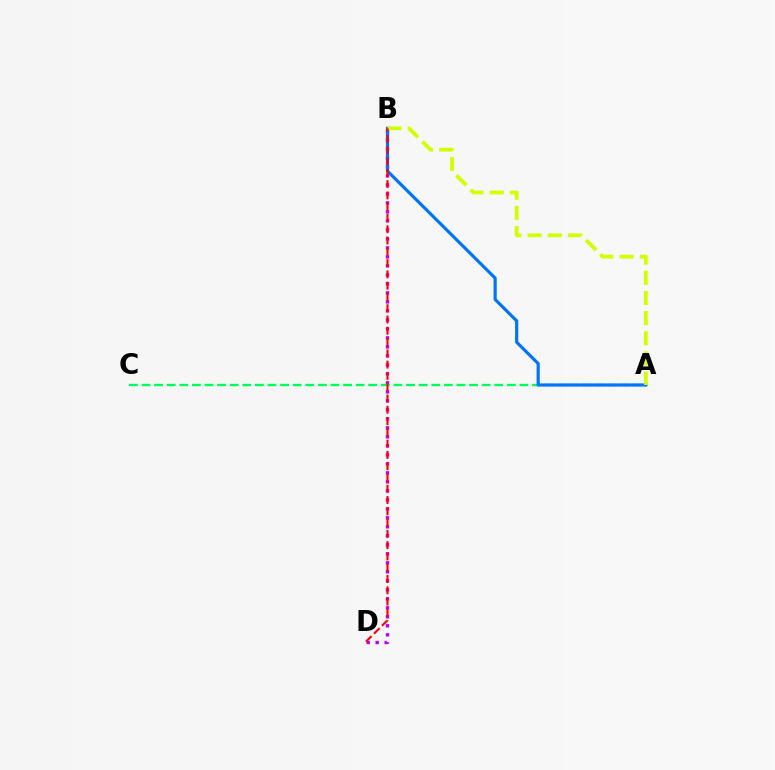{('B', 'D'): [{'color': '#b900ff', 'line_style': 'dotted', 'thickness': 2.44}, {'color': '#ff0000', 'line_style': 'dashed', 'thickness': 1.53}], ('A', 'C'): [{'color': '#00ff5c', 'line_style': 'dashed', 'thickness': 1.71}], ('A', 'B'): [{'color': '#0074ff', 'line_style': 'solid', 'thickness': 2.28}, {'color': '#d1ff00', 'line_style': 'dashed', 'thickness': 2.74}]}